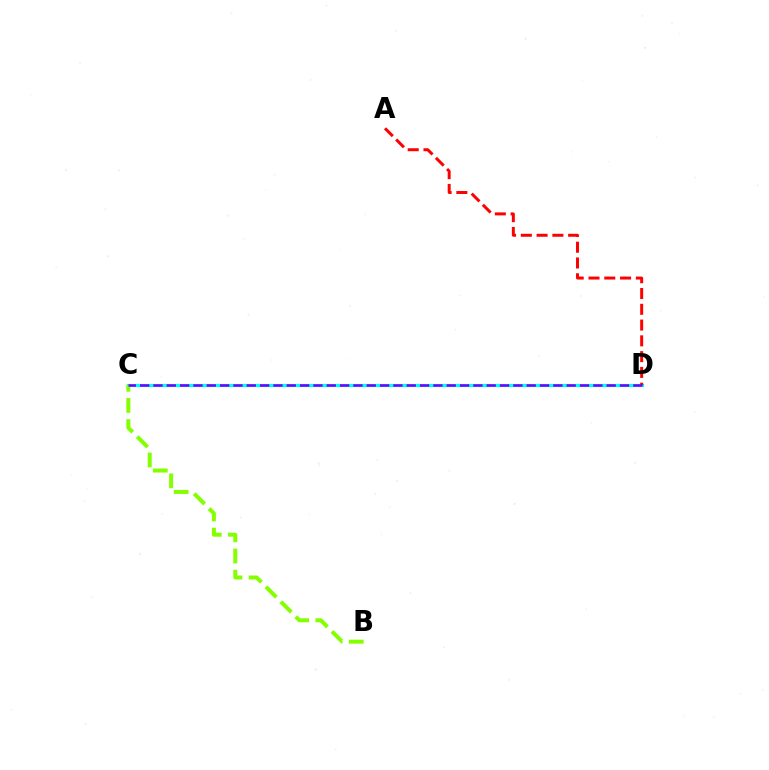{('C', 'D'): [{'color': '#00fff6', 'line_style': 'solid', 'thickness': 2.28}, {'color': '#7200ff', 'line_style': 'dashed', 'thickness': 1.81}], ('B', 'C'): [{'color': '#84ff00', 'line_style': 'dashed', 'thickness': 2.87}], ('A', 'D'): [{'color': '#ff0000', 'line_style': 'dashed', 'thickness': 2.14}]}